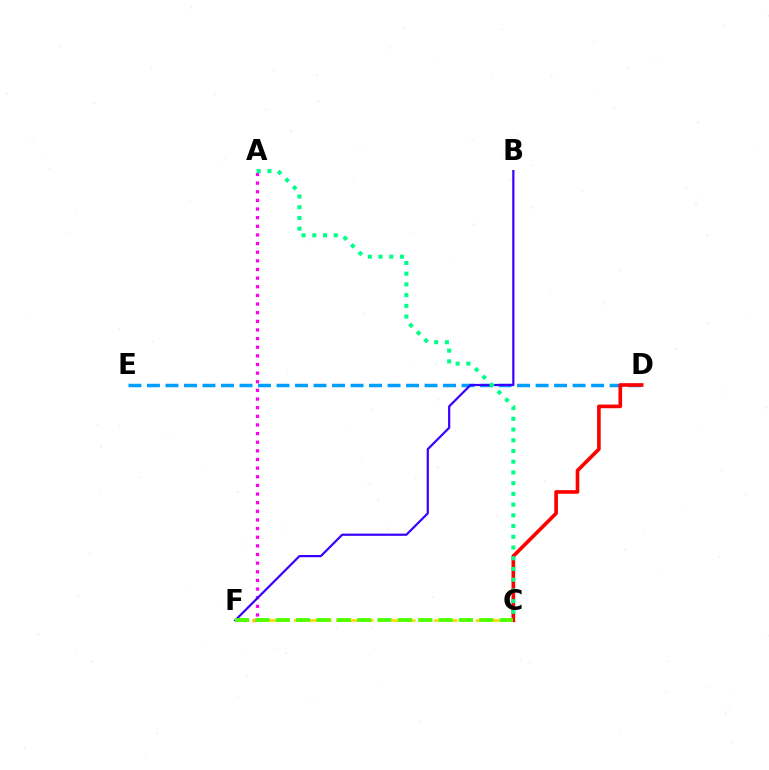{('A', 'F'): [{'color': '#ff00ed', 'line_style': 'dotted', 'thickness': 2.35}], ('C', 'F'): [{'color': '#ffd500', 'line_style': 'dashed', 'thickness': 1.9}, {'color': '#4fff00', 'line_style': 'dashed', 'thickness': 2.76}], ('D', 'E'): [{'color': '#009eff', 'line_style': 'dashed', 'thickness': 2.51}], ('C', 'D'): [{'color': '#ff0000', 'line_style': 'solid', 'thickness': 2.62}], ('B', 'F'): [{'color': '#3700ff', 'line_style': 'solid', 'thickness': 1.59}], ('A', 'C'): [{'color': '#00ff86', 'line_style': 'dotted', 'thickness': 2.91}]}